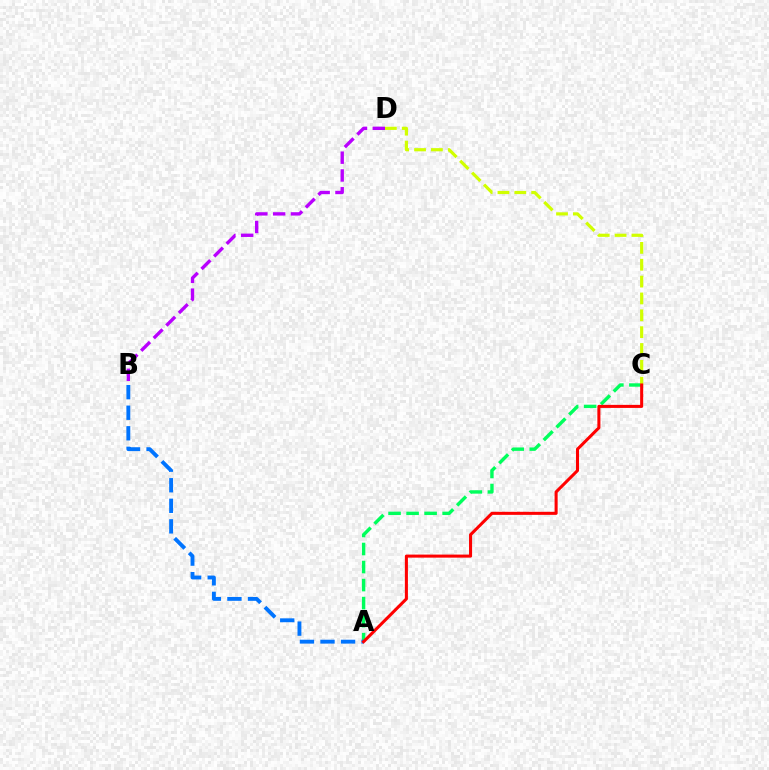{('B', 'D'): [{'color': '#b900ff', 'line_style': 'dashed', 'thickness': 2.42}], ('A', 'C'): [{'color': '#00ff5c', 'line_style': 'dashed', 'thickness': 2.45}, {'color': '#ff0000', 'line_style': 'solid', 'thickness': 2.2}], ('C', 'D'): [{'color': '#d1ff00', 'line_style': 'dashed', 'thickness': 2.29}], ('A', 'B'): [{'color': '#0074ff', 'line_style': 'dashed', 'thickness': 2.79}]}